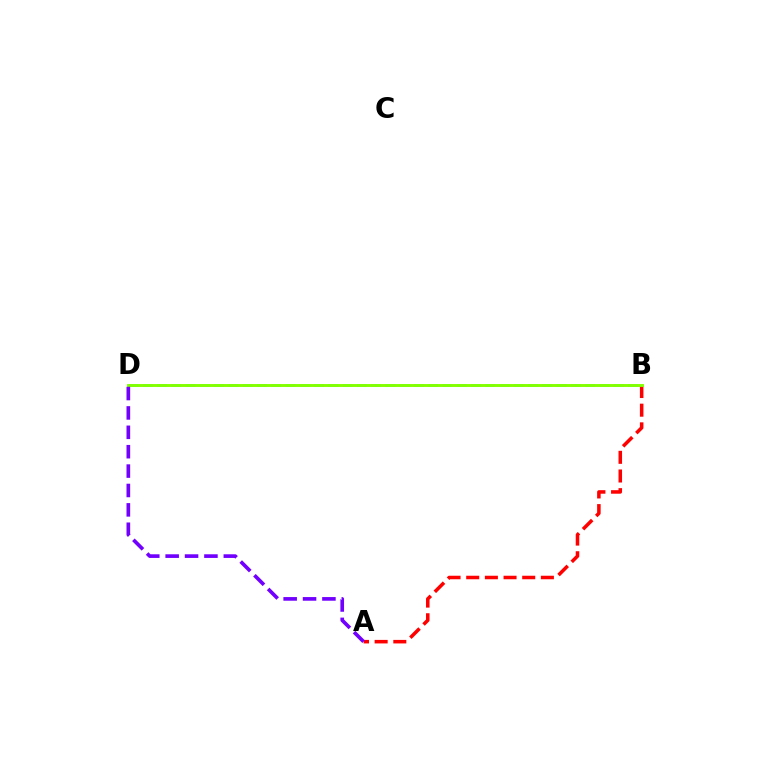{('B', 'D'): [{'color': '#00fff6', 'line_style': 'dashed', 'thickness': 1.94}, {'color': '#84ff00', 'line_style': 'solid', 'thickness': 2.09}], ('A', 'B'): [{'color': '#ff0000', 'line_style': 'dashed', 'thickness': 2.54}], ('A', 'D'): [{'color': '#7200ff', 'line_style': 'dashed', 'thickness': 2.63}]}